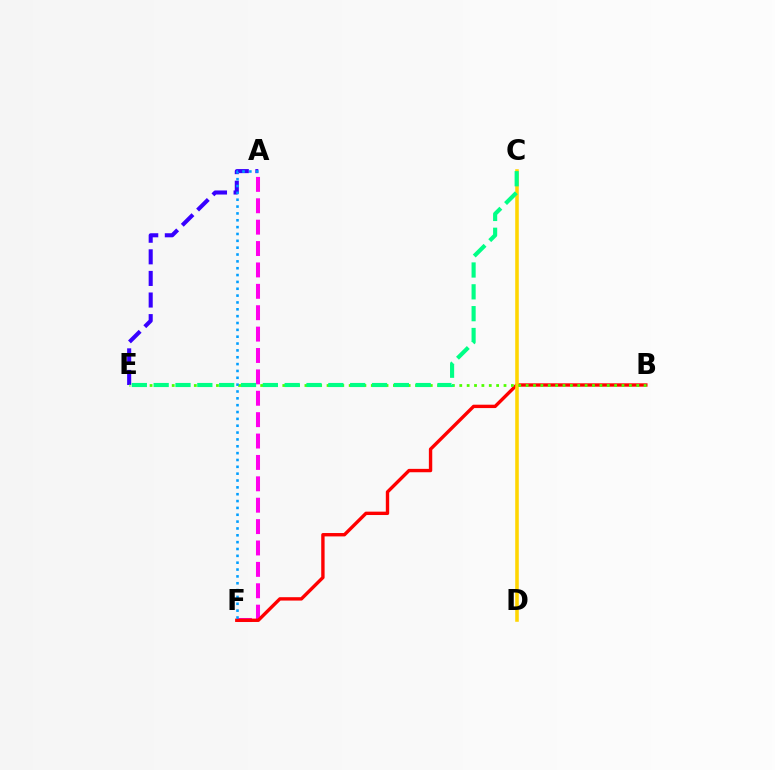{('A', 'F'): [{'color': '#ff00ed', 'line_style': 'dashed', 'thickness': 2.91}, {'color': '#009eff', 'line_style': 'dotted', 'thickness': 1.86}], ('A', 'E'): [{'color': '#3700ff', 'line_style': 'dashed', 'thickness': 2.93}], ('B', 'F'): [{'color': '#ff0000', 'line_style': 'solid', 'thickness': 2.43}], ('C', 'D'): [{'color': '#ffd500', 'line_style': 'solid', 'thickness': 2.57}], ('B', 'E'): [{'color': '#4fff00', 'line_style': 'dotted', 'thickness': 2.0}], ('C', 'E'): [{'color': '#00ff86', 'line_style': 'dashed', 'thickness': 2.97}]}